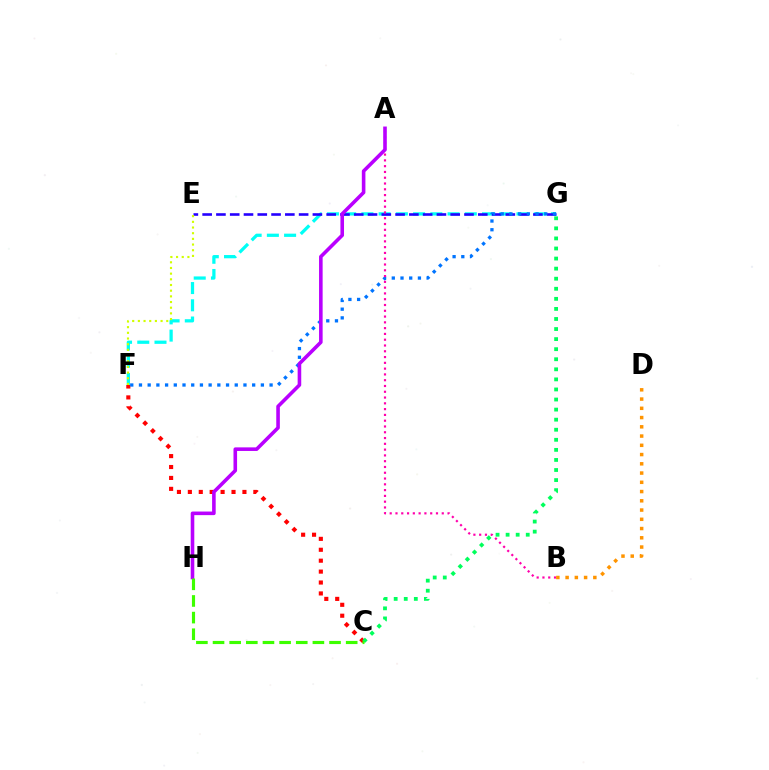{('C', 'F'): [{'color': '#ff0000', 'line_style': 'dotted', 'thickness': 2.97}], ('F', 'G'): [{'color': '#00fff6', 'line_style': 'dashed', 'thickness': 2.34}, {'color': '#0074ff', 'line_style': 'dotted', 'thickness': 2.37}], ('E', 'G'): [{'color': '#2500ff', 'line_style': 'dashed', 'thickness': 1.87}], ('C', 'G'): [{'color': '#00ff5c', 'line_style': 'dotted', 'thickness': 2.74}], ('E', 'F'): [{'color': '#d1ff00', 'line_style': 'dotted', 'thickness': 1.54}], ('A', 'B'): [{'color': '#ff00ac', 'line_style': 'dotted', 'thickness': 1.57}], ('A', 'H'): [{'color': '#b900ff', 'line_style': 'solid', 'thickness': 2.59}], ('C', 'H'): [{'color': '#3dff00', 'line_style': 'dashed', 'thickness': 2.26}], ('B', 'D'): [{'color': '#ff9400', 'line_style': 'dotted', 'thickness': 2.51}]}